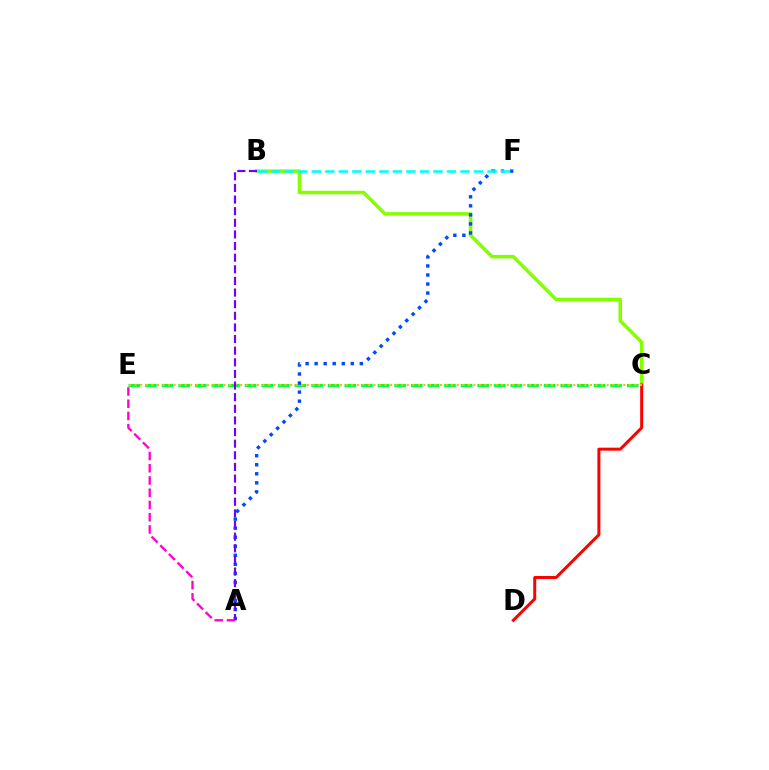{('C', 'E'): [{'color': '#00ff39', 'line_style': 'dashed', 'thickness': 2.26}, {'color': '#ffbd00', 'line_style': 'dotted', 'thickness': 1.51}], ('B', 'C'): [{'color': '#84ff00', 'line_style': 'solid', 'thickness': 2.52}], ('A', 'F'): [{'color': '#004bff', 'line_style': 'dotted', 'thickness': 2.46}], ('B', 'F'): [{'color': '#00fff6', 'line_style': 'dashed', 'thickness': 1.84}], ('C', 'D'): [{'color': '#ff0000', 'line_style': 'solid', 'thickness': 2.15}], ('A', 'E'): [{'color': '#ff00cf', 'line_style': 'dashed', 'thickness': 1.66}], ('A', 'B'): [{'color': '#7200ff', 'line_style': 'dashed', 'thickness': 1.58}]}